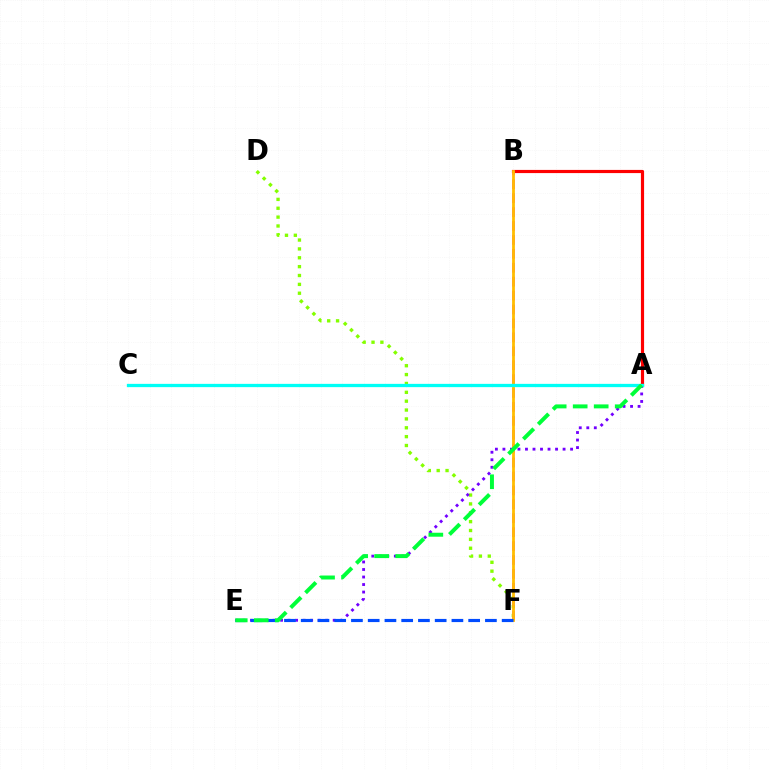{('D', 'F'): [{'color': '#84ff00', 'line_style': 'dotted', 'thickness': 2.41}], ('B', 'F'): [{'color': '#ff00cf', 'line_style': 'dashed', 'thickness': 1.89}, {'color': '#ffbd00', 'line_style': 'solid', 'thickness': 2.0}], ('A', 'E'): [{'color': '#7200ff', 'line_style': 'dotted', 'thickness': 2.04}, {'color': '#00ff39', 'line_style': 'dashed', 'thickness': 2.85}], ('A', 'B'): [{'color': '#ff0000', 'line_style': 'solid', 'thickness': 2.28}], ('A', 'C'): [{'color': '#00fff6', 'line_style': 'solid', 'thickness': 2.36}], ('E', 'F'): [{'color': '#004bff', 'line_style': 'dashed', 'thickness': 2.27}]}